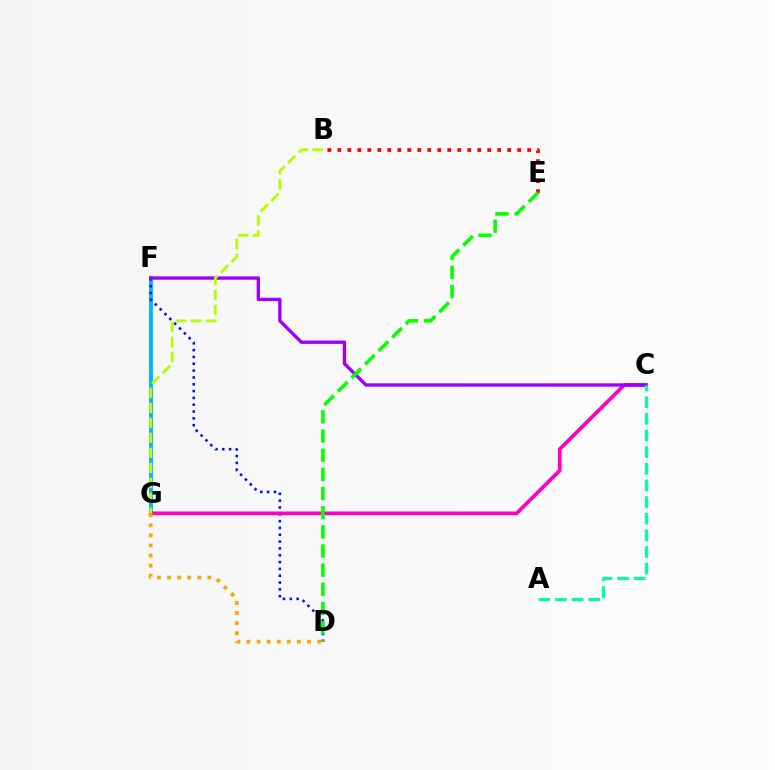{('F', 'G'): [{'color': '#00b5ff', 'line_style': 'solid', 'thickness': 2.8}], ('D', 'F'): [{'color': '#0010ff', 'line_style': 'dotted', 'thickness': 1.85}], ('C', 'G'): [{'color': '#ff00bd', 'line_style': 'solid', 'thickness': 2.66}], ('C', 'F'): [{'color': '#9b00ff', 'line_style': 'solid', 'thickness': 2.41}], ('A', 'C'): [{'color': '#00ff9d', 'line_style': 'dashed', 'thickness': 2.26}], ('B', 'E'): [{'color': '#ff0000', 'line_style': 'dotted', 'thickness': 2.71}], ('B', 'G'): [{'color': '#b3ff00', 'line_style': 'dashed', 'thickness': 2.04}], ('D', 'E'): [{'color': '#08ff00', 'line_style': 'dashed', 'thickness': 2.6}], ('D', 'G'): [{'color': '#ffa500', 'line_style': 'dotted', 'thickness': 2.74}]}